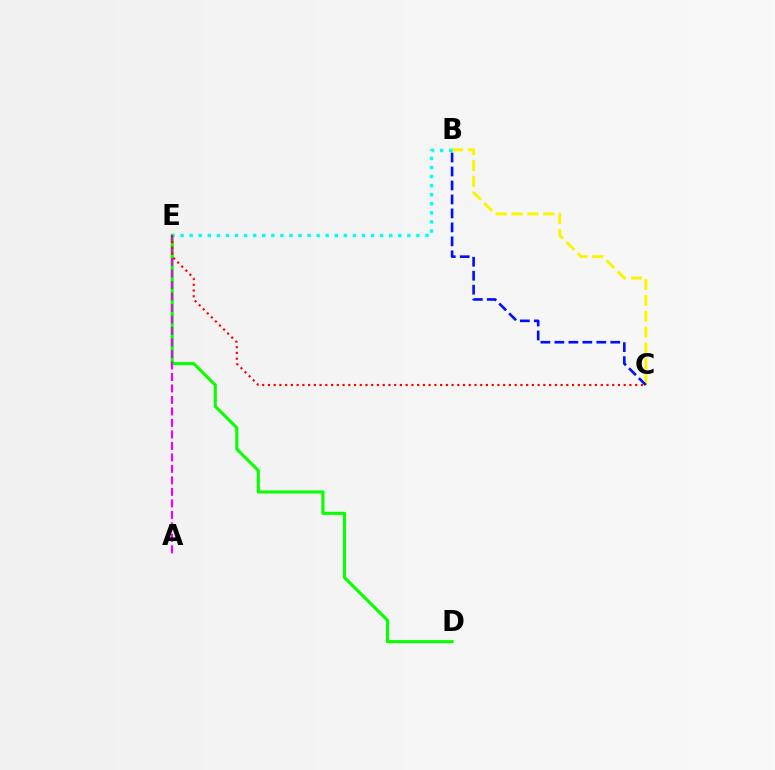{('B', 'C'): [{'color': '#fcf500', 'line_style': 'dashed', 'thickness': 2.15}, {'color': '#0010ff', 'line_style': 'dashed', 'thickness': 1.9}], ('D', 'E'): [{'color': '#08ff00', 'line_style': 'solid', 'thickness': 2.23}], ('A', 'E'): [{'color': '#ee00ff', 'line_style': 'dashed', 'thickness': 1.56}], ('B', 'E'): [{'color': '#00fff6', 'line_style': 'dotted', 'thickness': 2.46}], ('C', 'E'): [{'color': '#ff0000', 'line_style': 'dotted', 'thickness': 1.56}]}